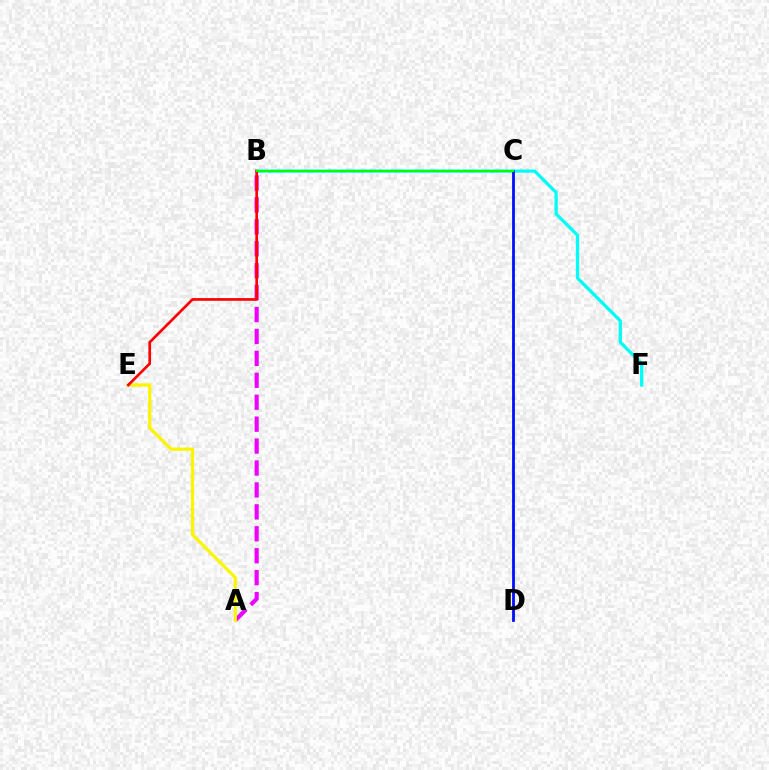{('A', 'B'): [{'color': '#ee00ff', 'line_style': 'dashed', 'thickness': 2.98}], ('B', 'F'): [{'color': '#00fff6', 'line_style': 'solid', 'thickness': 2.35}], ('A', 'E'): [{'color': '#fcf500', 'line_style': 'solid', 'thickness': 2.31}], ('B', 'E'): [{'color': '#ff0000', 'line_style': 'solid', 'thickness': 1.92}], ('C', 'D'): [{'color': '#0010ff', 'line_style': 'solid', 'thickness': 2.02}], ('B', 'C'): [{'color': '#08ff00', 'line_style': 'solid', 'thickness': 1.54}]}